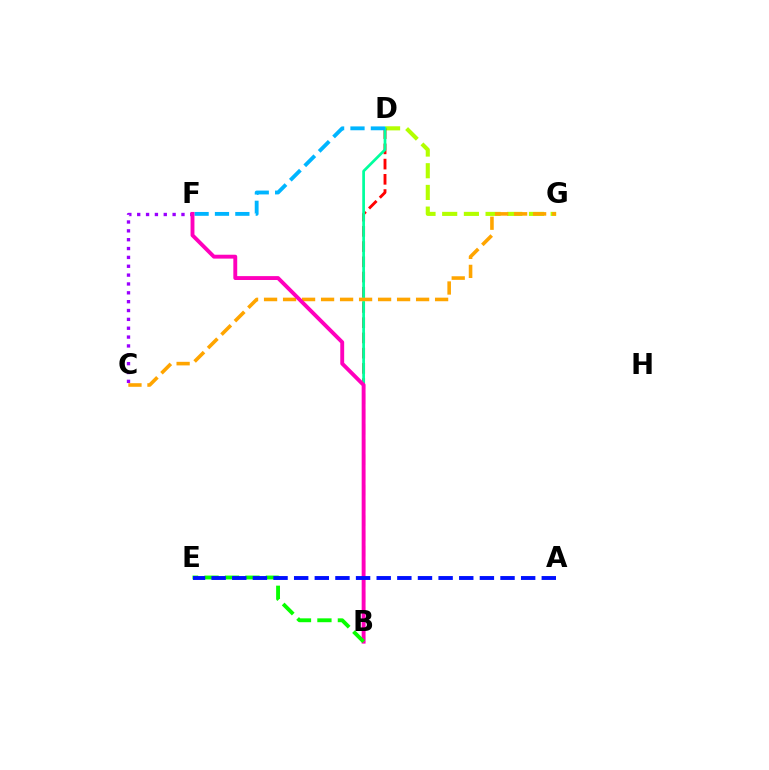{('D', 'G'): [{'color': '#b3ff00', 'line_style': 'dashed', 'thickness': 2.95}], ('B', 'D'): [{'color': '#ff0000', 'line_style': 'dashed', 'thickness': 2.07}, {'color': '#00ff9d', 'line_style': 'solid', 'thickness': 1.96}], ('C', 'G'): [{'color': '#ffa500', 'line_style': 'dashed', 'thickness': 2.58}], ('D', 'F'): [{'color': '#00b5ff', 'line_style': 'dashed', 'thickness': 2.77}], ('C', 'F'): [{'color': '#9b00ff', 'line_style': 'dotted', 'thickness': 2.41}], ('B', 'F'): [{'color': '#ff00bd', 'line_style': 'solid', 'thickness': 2.8}], ('B', 'E'): [{'color': '#08ff00', 'line_style': 'dashed', 'thickness': 2.78}], ('A', 'E'): [{'color': '#0010ff', 'line_style': 'dashed', 'thickness': 2.8}]}